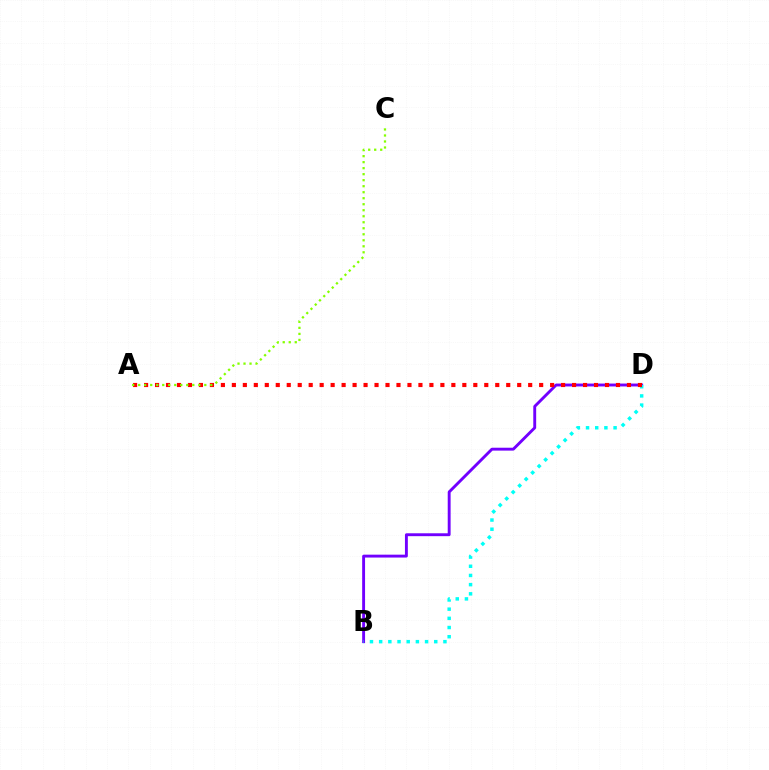{('B', 'D'): [{'color': '#7200ff', 'line_style': 'solid', 'thickness': 2.08}, {'color': '#00fff6', 'line_style': 'dotted', 'thickness': 2.49}], ('A', 'D'): [{'color': '#ff0000', 'line_style': 'dotted', 'thickness': 2.98}], ('A', 'C'): [{'color': '#84ff00', 'line_style': 'dotted', 'thickness': 1.63}]}